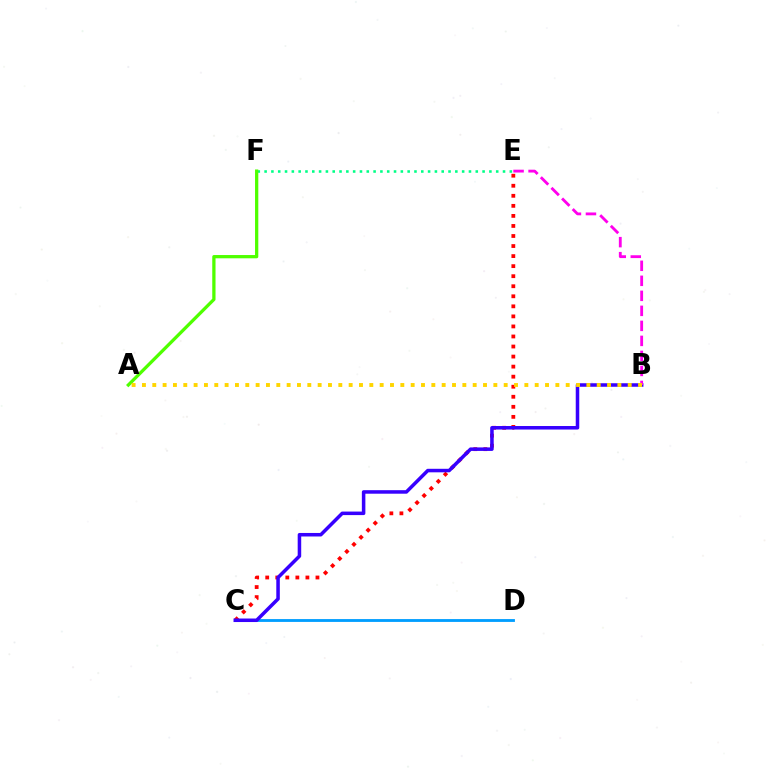{('E', 'F'): [{'color': '#00ff86', 'line_style': 'dotted', 'thickness': 1.85}], ('C', 'D'): [{'color': '#009eff', 'line_style': 'solid', 'thickness': 2.04}], ('A', 'F'): [{'color': '#4fff00', 'line_style': 'solid', 'thickness': 2.35}], ('C', 'E'): [{'color': '#ff0000', 'line_style': 'dotted', 'thickness': 2.73}], ('B', 'C'): [{'color': '#3700ff', 'line_style': 'solid', 'thickness': 2.54}], ('B', 'E'): [{'color': '#ff00ed', 'line_style': 'dashed', 'thickness': 2.04}], ('A', 'B'): [{'color': '#ffd500', 'line_style': 'dotted', 'thickness': 2.81}]}